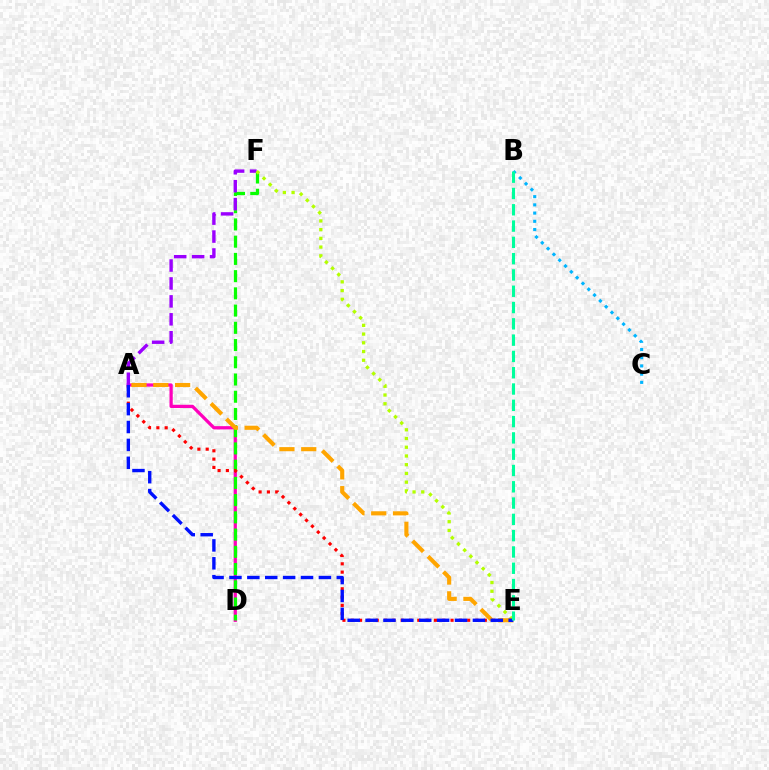{('A', 'D'): [{'color': '#ff00bd', 'line_style': 'solid', 'thickness': 2.34}], ('D', 'F'): [{'color': '#08ff00', 'line_style': 'dashed', 'thickness': 2.34}], ('A', 'F'): [{'color': '#9b00ff', 'line_style': 'dashed', 'thickness': 2.44}], ('E', 'F'): [{'color': '#b3ff00', 'line_style': 'dotted', 'thickness': 2.37}], ('A', 'E'): [{'color': '#ff0000', 'line_style': 'dotted', 'thickness': 2.26}, {'color': '#ffa500', 'line_style': 'dashed', 'thickness': 2.96}, {'color': '#0010ff', 'line_style': 'dashed', 'thickness': 2.43}], ('B', 'C'): [{'color': '#00b5ff', 'line_style': 'dotted', 'thickness': 2.23}], ('B', 'E'): [{'color': '#00ff9d', 'line_style': 'dashed', 'thickness': 2.21}]}